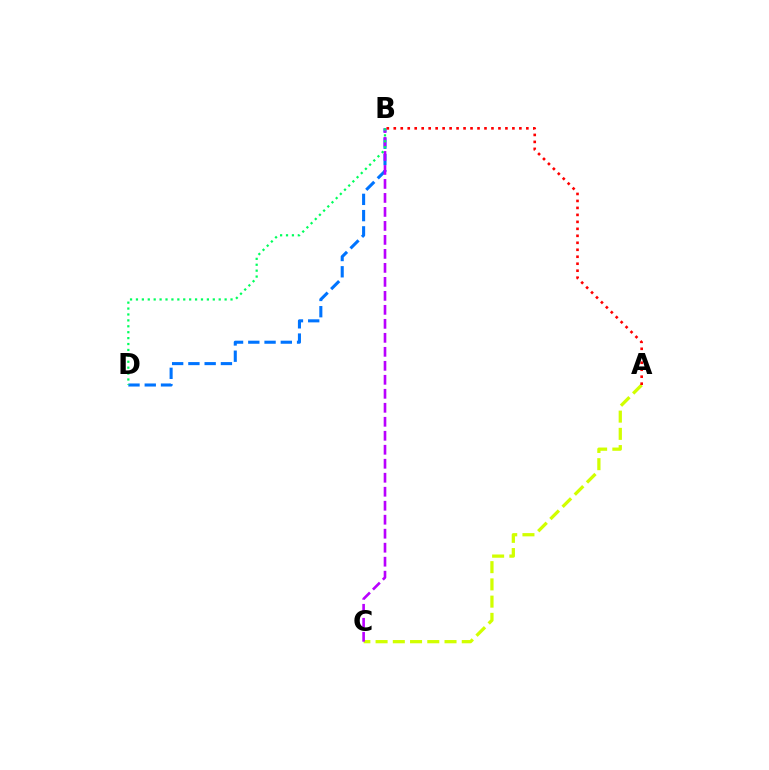{('B', 'D'): [{'color': '#0074ff', 'line_style': 'dashed', 'thickness': 2.21}, {'color': '#00ff5c', 'line_style': 'dotted', 'thickness': 1.61}], ('A', 'C'): [{'color': '#d1ff00', 'line_style': 'dashed', 'thickness': 2.34}], ('A', 'B'): [{'color': '#ff0000', 'line_style': 'dotted', 'thickness': 1.9}], ('B', 'C'): [{'color': '#b900ff', 'line_style': 'dashed', 'thickness': 1.9}]}